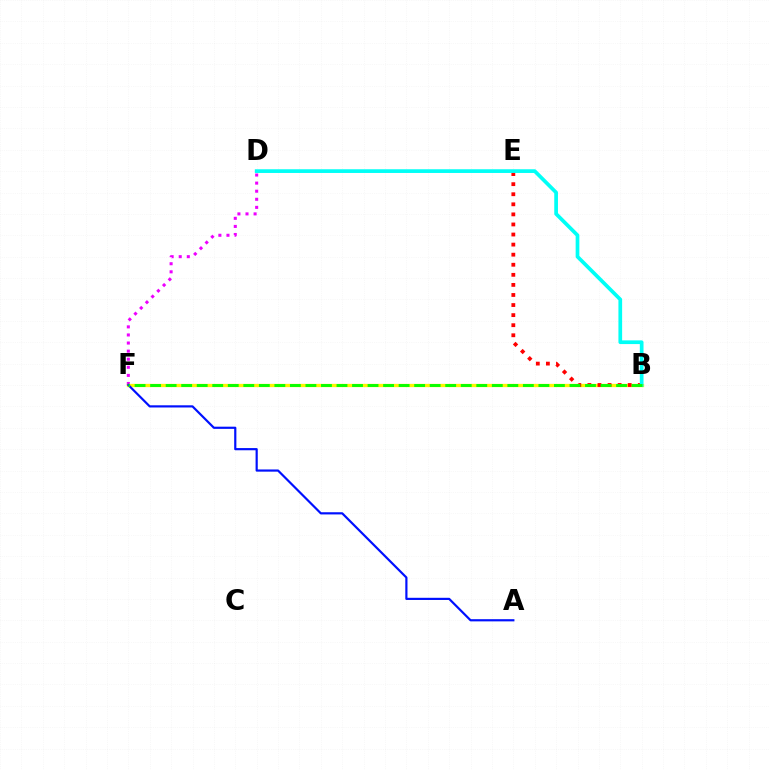{('D', 'F'): [{'color': '#ee00ff', 'line_style': 'dotted', 'thickness': 2.2}], ('B', 'F'): [{'color': '#fcf500', 'line_style': 'solid', 'thickness': 2.37}, {'color': '#08ff00', 'line_style': 'dashed', 'thickness': 2.11}], ('B', 'E'): [{'color': '#ff0000', 'line_style': 'dotted', 'thickness': 2.74}], ('B', 'D'): [{'color': '#00fff6', 'line_style': 'solid', 'thickness': 2.67}], ('A', 'F'): [{'color': '#0010ff', 'line_style': 'solid', 'thickness': 1.57}]}